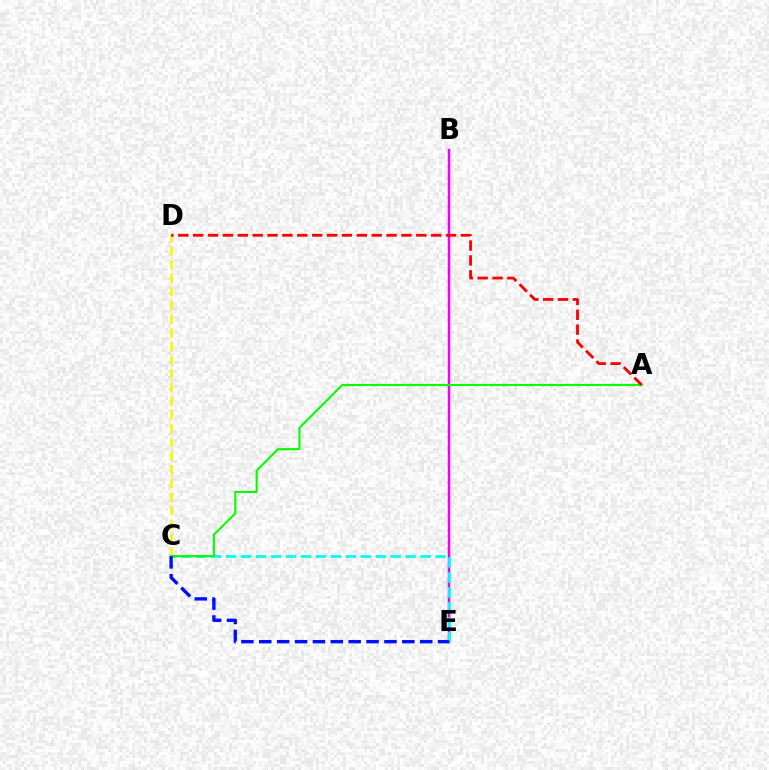{('B', 'E'): [{'color': '#ee00ff', 'line_style': 'solid', 'thickness': 1.79}], ('C', 'D'): [{'color': '#fcf500', 'line_style': 'dashed', 'thickness': 1.86}], ('C', 'E'): [{'color': '#00fff6', 'line_style': 'dashed', 'thickness': 2.03}, {'color': '#0010ff', 'line_style': 'dashed', 'thickness': 2.43}], ('A', 'C'): [{'color': '#08ff00', 'line_style': 'solid', 'thickness': 1.52}], ('A', 'D'): [{'color': '#ff0000', 'line_style': 'dashed', 'thickness': 2.02}]}